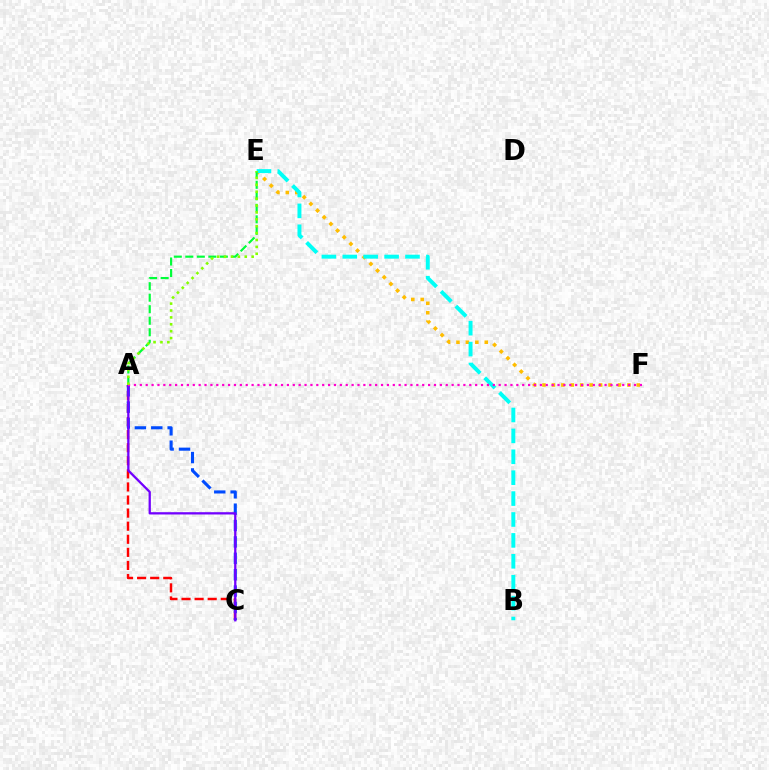{('E', 'F'): [{'color': '#ffbd00', 'line_style': 'dotted', 'thickness': 2.56}], ('B', 'E'): [{'color': '#00fff6', 'line_style': 'dashed', 'thickness': 2.84}], ('A', 'C'): [{'color': '#ff0000', 'line_style': 'dashed', 'thickness': 1.78}, {'color': '#004bff', 'line_style': 'dashed', 'thickness': 2.22}, {'color': '#7200ff', 'line_style': 'solid', 'thickness': 1.64}], ('A', 'E'): [{'color': '#00ff39', 'line_style': 'dashed', 'thickness': 1.56}, {'color': '#84ff00', 'line_style': 'dotted', 'thickness': 1.87}], ('A', 'F'): [{'color': '#ff00cf', 'line_style': 'dotted', 'thickness': 1.6}]}